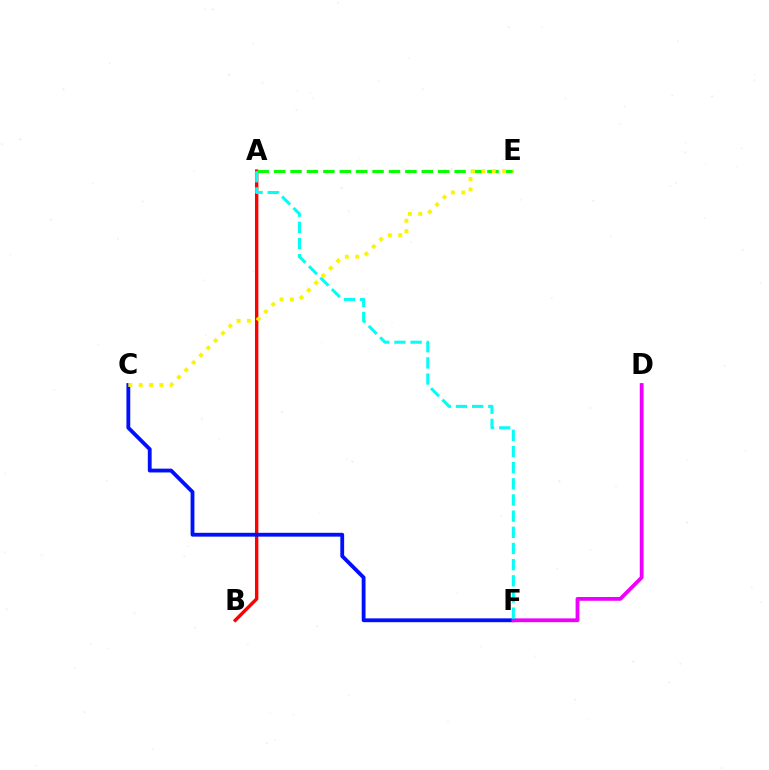{('A', 'B'): [{'color': '#ff0000', 'line_style': 'solid', 'thickness': 2.44}], ('C', 'F'): [{'color': '#0010ff', 'line_style': 'solid', 'thickness': 2.75}], ('D', 'F'): [{'color': '#ee00ff', 'line_style': 'solid', 'thickness': 2.73}], ('A', 'E'): [{'color': '#08ff00', 'line_style': 'dashed', 'thickness': 2.23}], ('A', 'F'): [{'color': '#00fff6', 'line_style': 'dashed', 'thickness': 2.2}], ('C', 'E'): [{'color': '#fcf500', 'line_style': 'dotted', 'thickness': 2.82}]}